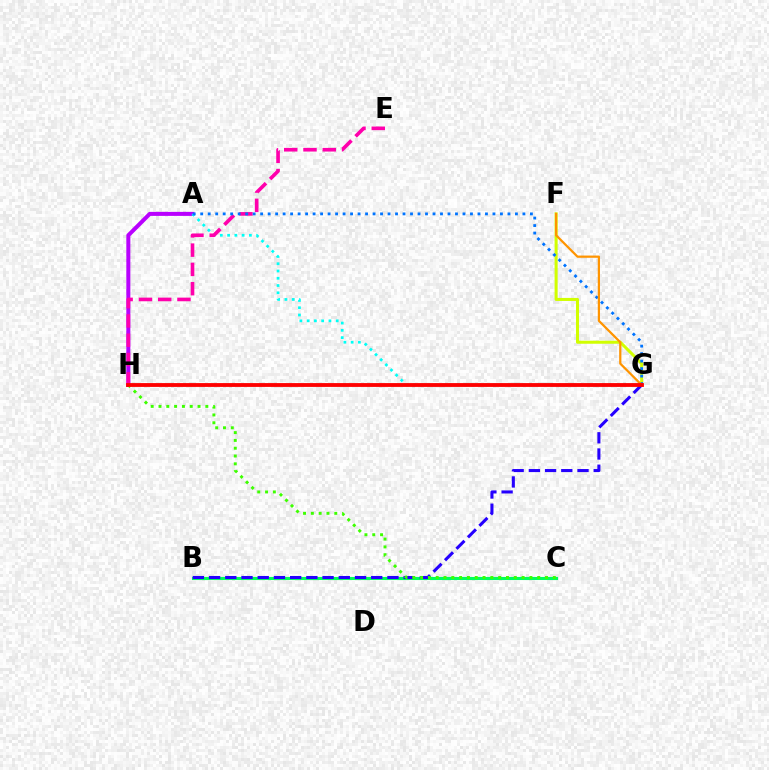{('A', 'H'): [{'color': '#b900ff', 'line_style': 'solid', 'thickness': 2.89}], ('A', 'G'): [{'color': '#00fff6', 'line_style': 'dotted', 'thickness': 1.97}, {'color': '#0074ff', 'line_style': 'dotted', 'thickness': 2.04}], ('E', 'H'): [{'color': '#ff00ac', 'line_style': 'dashed', 'thickness': 2.62}], ('F', 'G'): [{'color': '#d1ff00', 'line_style': 'solid', 'thickness': 2.19}, {'color': '#ff9400', 'line_style': 'solid', 'thickness': 1.61}], ('B', 'C'): [{'color': '#00ff5c', 'line_style': 'solid', 'thickness': 2.23}], ('B', 'G'): [{'color': '#2500ff', 'line_style': 'dashed', 'thickness': 2.2}], ('C', 'H'): [{'color': '#3dff00', 'line_style': 'dotted', 'thickness': 2.12}], ('G', 'H'): [{'color': '#ff0000', 'line_style': 'solid', 'thickness': 2.75}]}